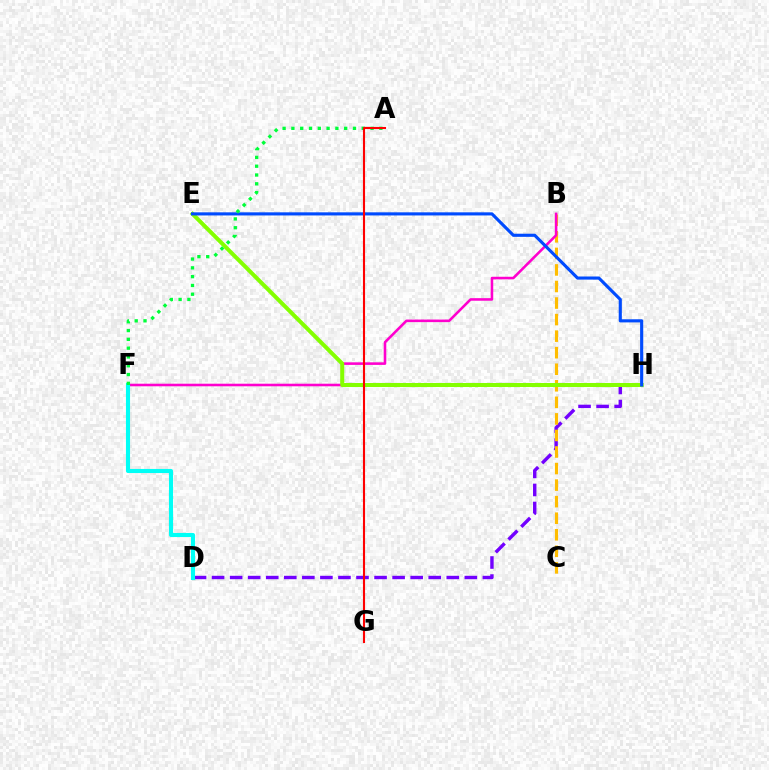{('D', 'H'): [{'color': '#7200ff', 'line_style': 'dashed', 'thickness': 2.45}], ('B', 'C'): [{'color': '#ffbd00', 'line_style': 'dashed', 'thickness': 2.25}], ('B', 'F'): [{'color': '#ff00cf', 'line_style': 'solid', 'thickness': 1.85}], ('E', 'H'): [{'color': '#84ff00', 'line_style': 'solid', 'thickness': 2.89}, {'color': '#004bff', 'line_style': 'solid', 'thickness': 2.25}], ('D', 'F'): [{'color': '#00fff6', 'line_style': 'solid', 'thickness': 2.95}], ('A', 'F'): [{'color': '#00ff39', 'line_style': 'dotted', 'thickness': 2.39}], ('A', 'G'): [{'color': '#ff0000', 'line_style': 'solid', 'thickness': 1.51}]}